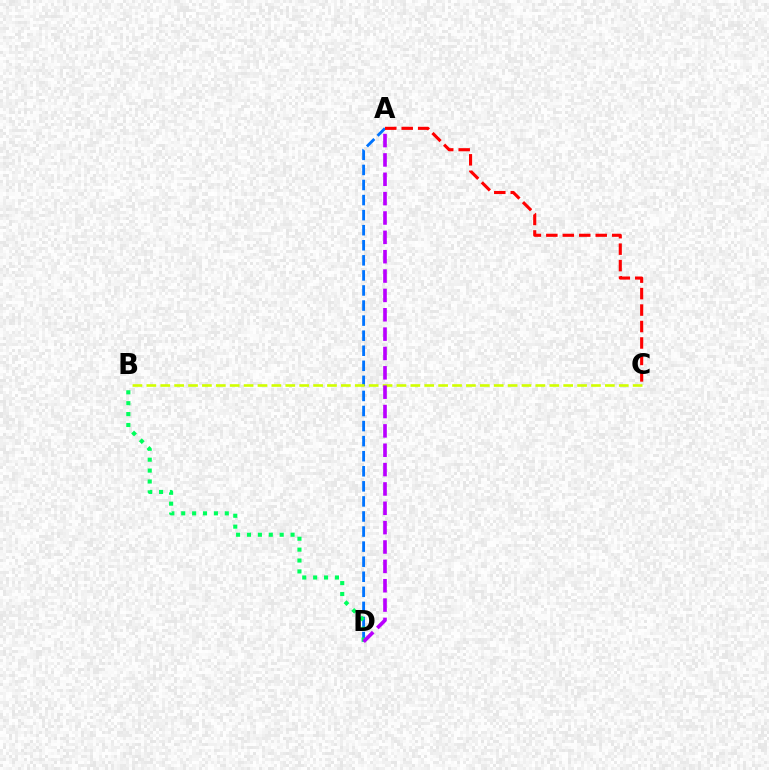{('A', 'D'): [{'color': '#0074ff', 'line_style': 'dashed', 'thickness': 2.05}, {'color': '#b900ff', 'line_style': 'dashed', 'thickness': 2.63}], ('A', 'C'): [{'color': '#ff0000', 'line_style': 'dashed', 'thickness': 2.24}], ('B', 'D'): [{'color': '#00ff5c', 'line_style': 'dotted', 'thickness': 2.96}], ('B', 'C'): [{'color': '#d1ff00', 'line_style': 'dashed', 'thickness': 1.89}]}